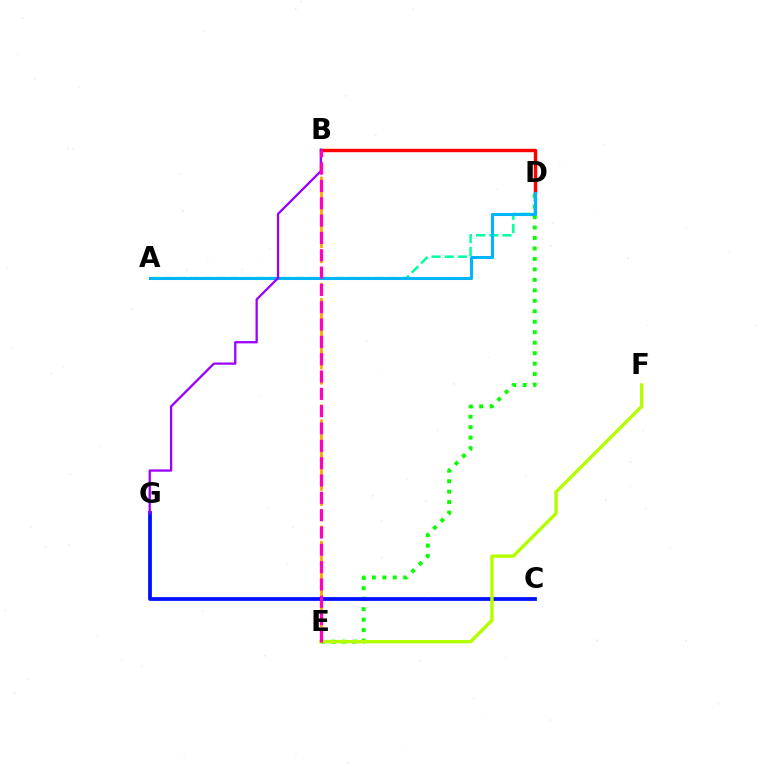{('D', 'E'): [{'color': '#08ff00', 'line_style': 'dotted', 'thickness': 2.85}], ('A', 'D'): [{'color': '#00ff9d', 'line_style': 'dashed', 'thickness': 1.79}, {'color': '#00b5ff', 'line_style': 'solid', 'thickness': 2.19}], ('C', 'G'): [{'color': '#0010ff', 'line_style': 'solid', 'thickness': 2.72}], ('B', 'D'): [{'color': '#ff0000', 'line_style': 'solid', 'thickness': 2.47}], ('E', 'F'): [{'color': '#b3ff00', 'line_style': 'solid', 'thickness': 2.44}], ('B', 'E'): [{'color': '#ffa500', 'line_style': 'dashed', 'thickness': 2.06}, {'color': '#ff00bd', 'line_style': 'dashed', 'thickness': 2.35}], ('B', 'G'): [{'color': '#9b00ff', 'line_style': 'solid', 'thickness': 1.65}]}